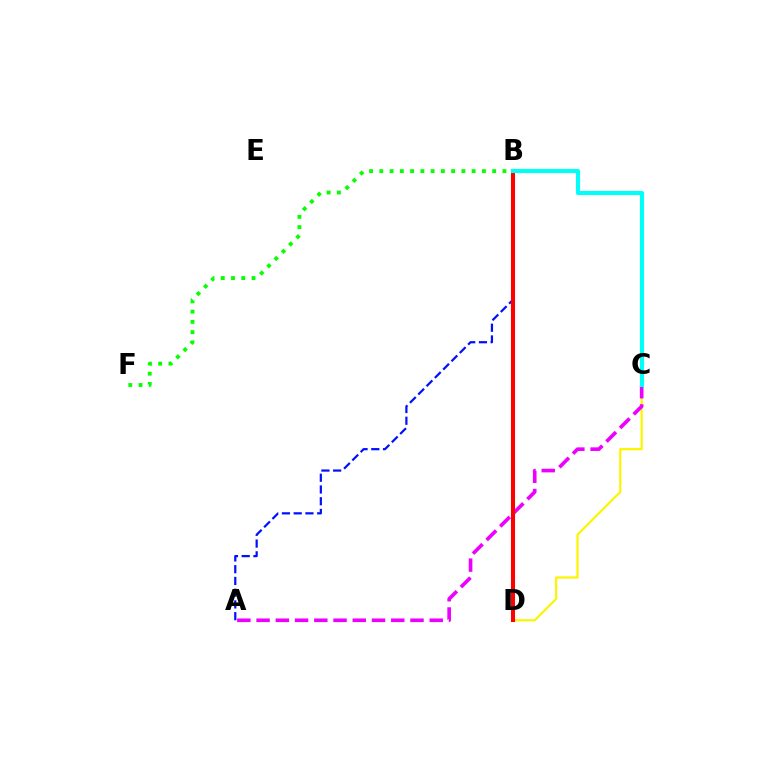{('A', 'B'): [{'color': '#0010ff', 'line_style': 'dashed', 'thickness': 1.6}], ('C', 'D'): [{'color': '#fcf500', 'line_style': 'solid', 'thickness': 1.6}], ('A', 'C'): [{'color': '#ee00ff', 'line_style': 'dashed', 'thickness': 2.61}], ('B', 'F'): [{'color': '#08ff00', 'line_style': 'dotted', 'thickness': 2.79}], ('B', 'D'): [{'color': '#ff0000', 'line_style': 'solid', 'thickness': 2.91}], ('B', 'C'): [{'color': '#00fff6', 'line_style': 'solid', 'thickness': 2.96}]}